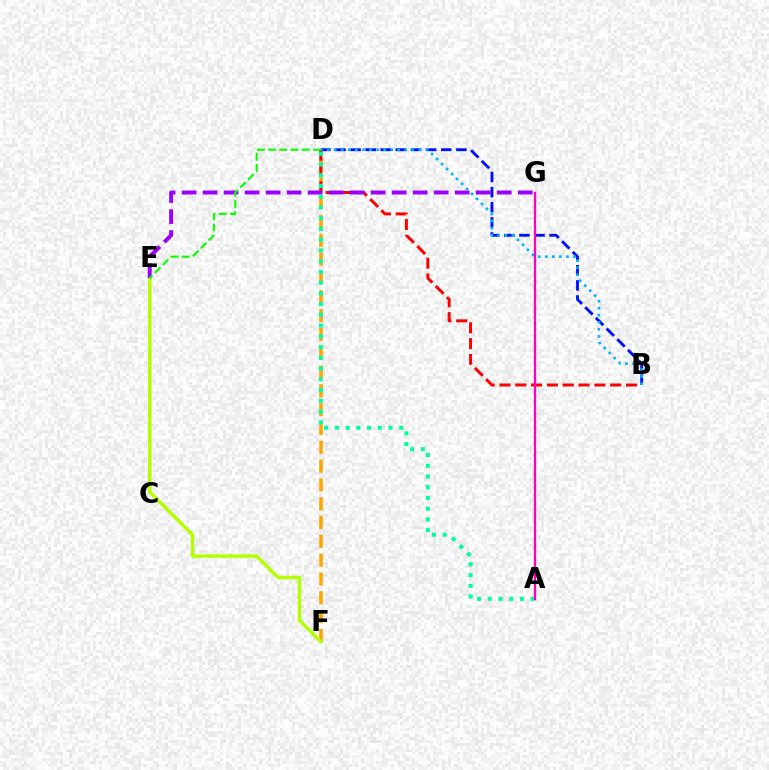{('D', 'F'): [{'color': '#ffa500', 'line_style': 'dashed', 'thickness': 2.56}], ('B', 'D'): [{'color': '#0010ff', 'line_style': 'dashed', 'thickness': 2.05}, {'color': '#ff0000', 'line_style': 'dashed', 'thickness': 2.15}, {'color': '#00b5ff', 'line_style': 'dotted', 'thickness': 1.92}], ('E', 'F'): [{'color': '#b3ff00', 'line_style': 'solid', 'thickness': 2.46}], ('A', 'D'): [{'color': '#00ff9d', 'line_style': 'dotted', 'thickness': 2.92}], ('E', 'G'): [{'color': '#9b00ff', 'line_style': 'dashed', 'thickness': 2.85}], ('D', 'E'): [{'color': '#08ff00', 'line_style': 'dashed', 'thickness': 1.52}], ('A', 'G'): [{'color': '#ff00bd', 'line_style': 'solid', 'thickness': 1.65}]}